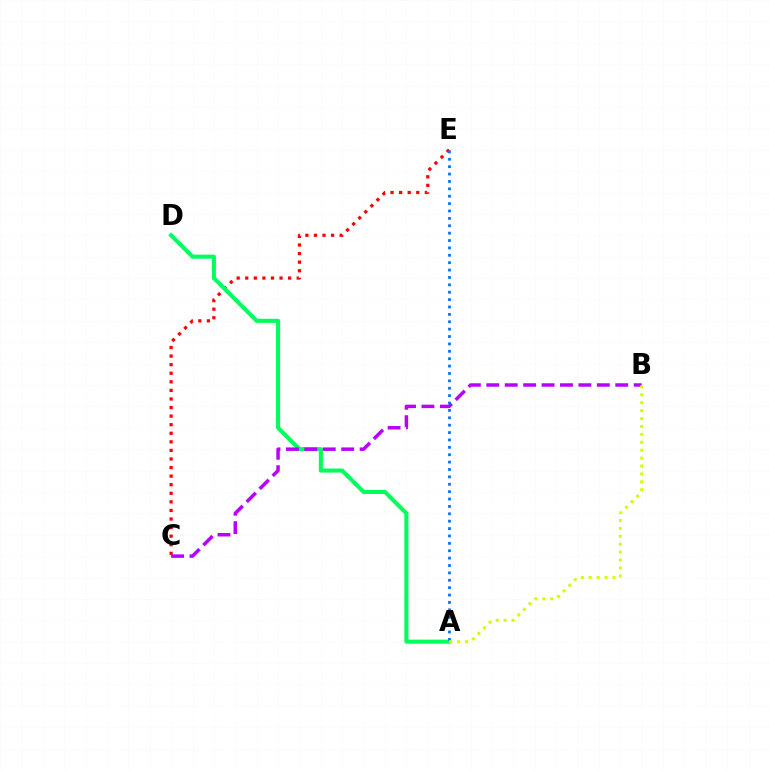{('C', 'E'): [{'color': '#ff0000', 'line_style': 'dotted', 'thickness': 2.33}], ('A', 'D'): [{'color': '#00ff5c', 'line_style': 'solid', 'thickness': 2.93}], ('B', 'C'): [{'color': '#b900ff', 'line_style': 'dashed', 'thickness': 2.5}], ('A', 'E'): [{'color': '#0074ff', 'line_style': 'dotted', 'thickness': 2.01}], ('A', 'B'): [{'color': '#d1ff00', 'line_style': 'dotted', 'thickness': 2.15}]}